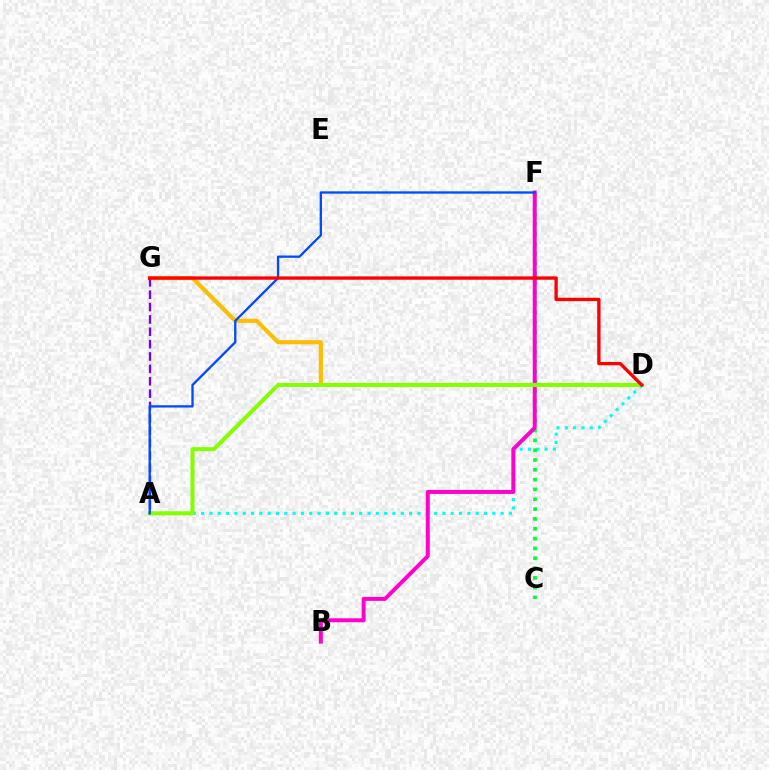{('A', 'D'): [{'color': '#00fff6', 'line_style': 'dotted', 'thickness': 2.26}, {'color': '#84ff00', 'line_style': 'solid', 'thickness': 2.89}], ('C', 'F'): [{'color': '#00ff39', 'line_style': 'dotted', 'thickness': 2.67}], ('B', 'F'): [{'color': '#ff00cf', 'line_style': 'solid', 'thickness': 2.85}], ('D', 'G'): [{'color': '#ffbd00', 'line_style': 'solid', 'thickness': 2.97}, {'color': '#ff0000', 'line_style': 'solid', 'thickness': 2.41}], ('A', 'G'): [{'color': '#7200ff', 'line_style': 'dashed', 'thickness': 1.68}], ('A', 'F'): [{'color': '#004bff', 'line_style': 'solid', 'thickness': 1.68}]}